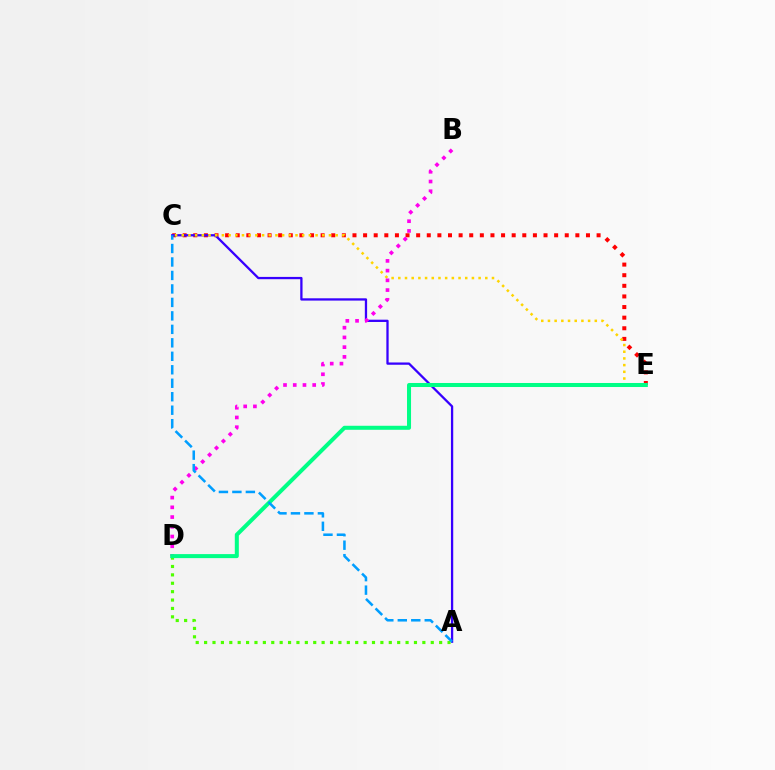{('C', 'E'): [{'color': '#ff0000', 'line_style': 'dotted', 'thickness': 2.88}, {'color': '#ffd500', 'line_style': 'dotted', 'thickness': 1.82}], ('A', 'C'): [{'color': '#3700ff', 'line_style': 'solid', 'thickness': 1.65}, {'color': '#009eff', 'line_style': 'dashed', 'thickness': 1.83}], ('A', 'D'): [{'color': '#4fff00', 'line_style': 'dotted', 'thickness': 2.28}], ('B', 'D'): [{'color': '#ff00ed', 'line_style': 'dotted', 'thickness': 2.64}], ('D', 'E'): [{'color': '#00ff86', 'line_style': 'solid', 'thickness': 2.89}]}